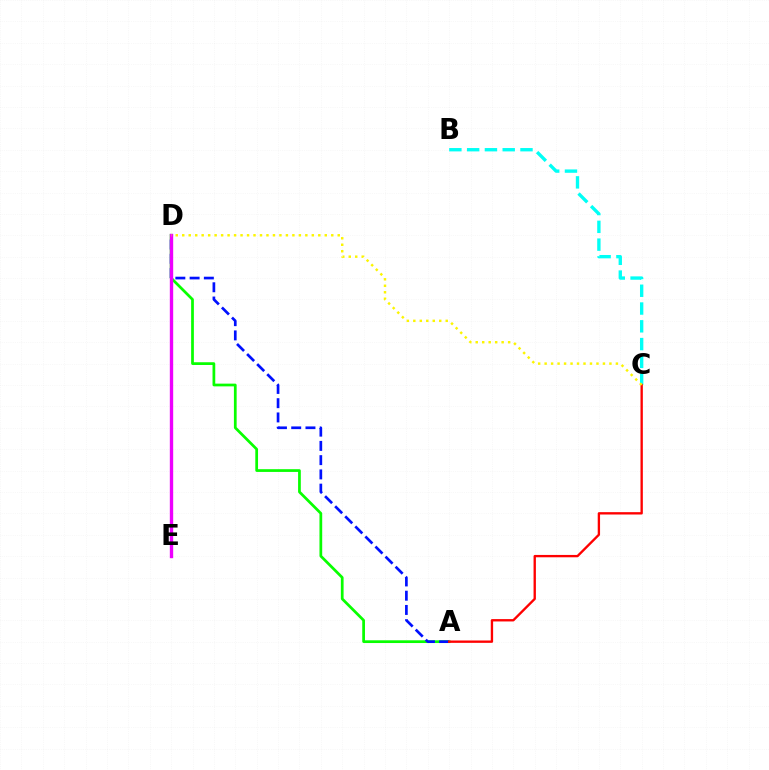{('A', 'D'): [{'color': '#08ff00', 'line_style': 'solid', 'thickness': 1.97}, {'color': '#0010ff', 'line_style': 'dashed', 'thickness': 1.94}], ('B', 'C'): [{'color': '#00fff6', 'line_style': 'dashed', 'thickness': 2.42}], ('A', 'C'): [{'color': '#ff0000', 'line_style': 'solid', 'thickness': 1.69}], ('D', 'E'): [{'color': '#ee00ff', 'line_style': 'solid', 'thickness': 2.42}], ('C', 'D'): [{'color': '#fcf500', 'line_style': 'dotted', 'thickness': 1.76}]}